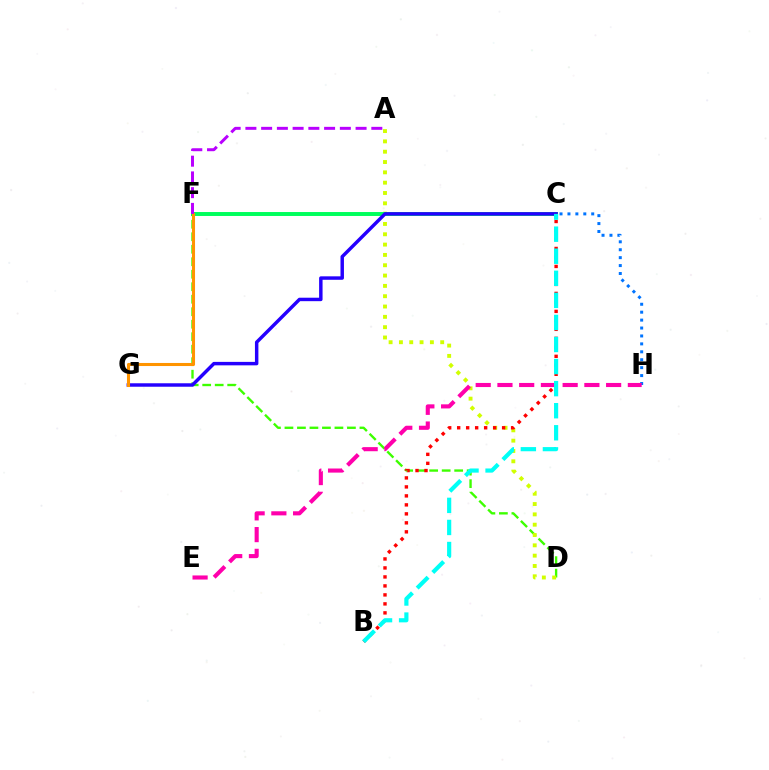{('D', 'F'): [{'color': '#3dff00', 'line_style': 'dashed', 'thickness': 1.7}], ('A', 'D'): [{'color': '#d1ff00', 'line_style': 'dotted', 'thickness': 2.8}], ('C', 'H'): [{'color': '#0074ff', 'line_style': 'dotted', 'thickness': 2.15}], ('C', 'F'): [{'color': '#00ff5c', 'line_style': 'solid', 'thickness': 2.84}], ('E', 'H'): [{'color': '#ff00ac', 'line_style': 'dashed', 'thickness': 2.95}], ('C', 'G'): [{'color': '#2500ff', 'line_style': 'solid', 'thickness': 2.49}], ('F', 'G'): [{'color': '#ff9400', 'line_style': 'solid', 'thickness': 2.21}], ('B', 'C'): [{'color': '#ff0000', 'line_style': 'dotted', 'thickness': 2.44}, {'color': '#00fff6', 'line_style': 'dashed', 'thickness': 3.0}], ('A', 'F'): [{'color': '#b900ff', 'line_style': 'dashed', 'thickness': 2.14}]}